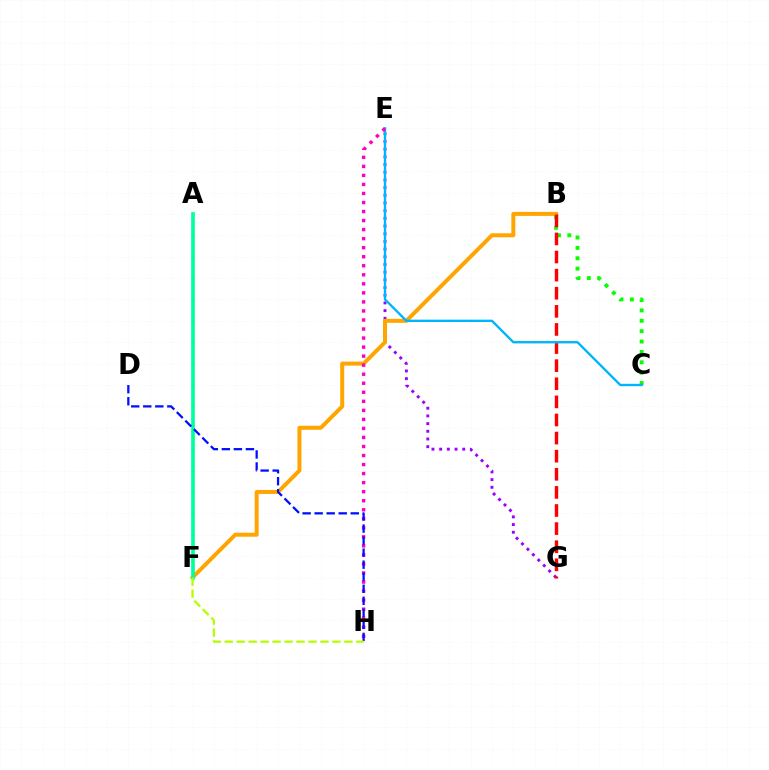{('B', 'C'): [{'color': '#08ff00', 'line_style': 'dotted', 'thickness': 2.82}], ('E', 'G'): [{'color': '#9b00ff', 'line_style': 'dotted', 'thickness': 2.09}], ('B', 'F'): [{'color': '#ffa500', 'line_style': 'solid', 'thickness': 2.87}], ('A', 'F'): [{'color': '#00ff9d', 'line_style': 'solid', 'thickness': 2.64}], ('B', 'G'): [{'color': '#ff0000', 'line_style': 'dashed', 'thickness': 2.46}], ('C', 'E'): [{'color': '#00b5ff', 'line_style': 'solid', 'thickness': 1.69}], ('E', 'H'): [{'color': '#ff00bd', 'line_style': 'dotted', 'thickness': 2.46}], ('D', 'H'): [{'color': '#0010ff', 'line_style': 'dashed', 'thickness': 1.64}], ('F', 'H'): [{'color': '#b3ff00', 'line_style': 'dashed', 'thickness': 1.63}]}